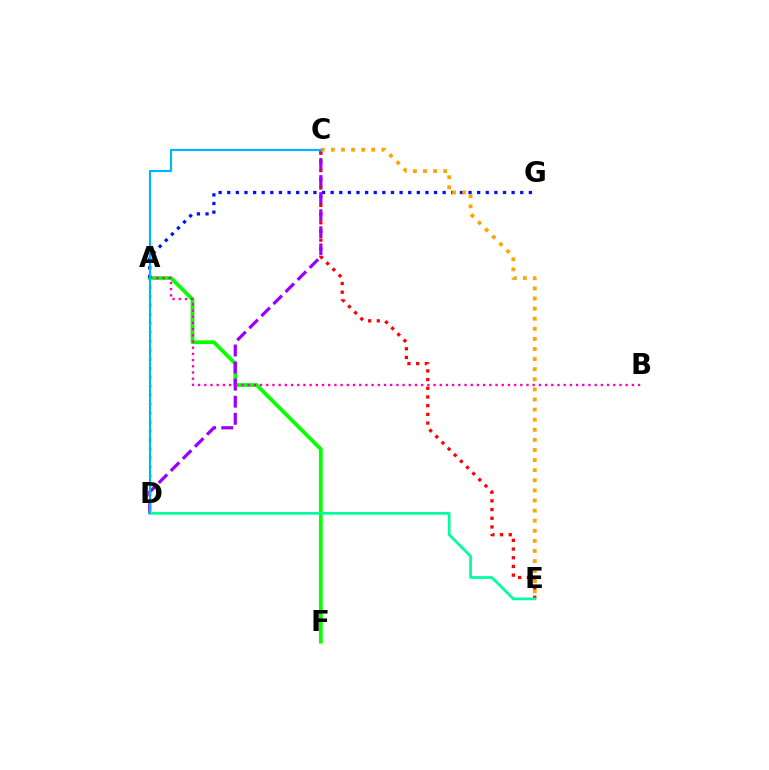{('A', 'F'): [{'color': '#08ff00', 'line_style': 'solid', 'thickness': 2.69}], ('A', 'G'): [{'color': '#0010ff', 'line_style': 'dotted', 'thickness': 2.34}], ('C', 'E'): [{'color': '#ff0000', 'line_style': 'dotted', 'thickness': 2.36}, {'color': '#ffa500', 'line_style': 'dotted', 'thickness': 2.74}], ('D', 'E'): [{'color': '#00ff9d', 'line_style': 'solid', 'thickness': 1.97}], ('C', 'D'): [{'color': '#9b00ff', 'line_style': 'dashed', 'thickness': 2.32}, {'color': '#00b5ff', 'line_style': 'solid', 'thickness': 1.58}], ('A', 'D'): [{'color': '#b3ff00', 'line_style': 'dotted', 'thickness': 2.44}], ('A', 'B'): [{'color': '#ff00bd', 'line_style': 'dotted', 'thickness': 1.68}]}